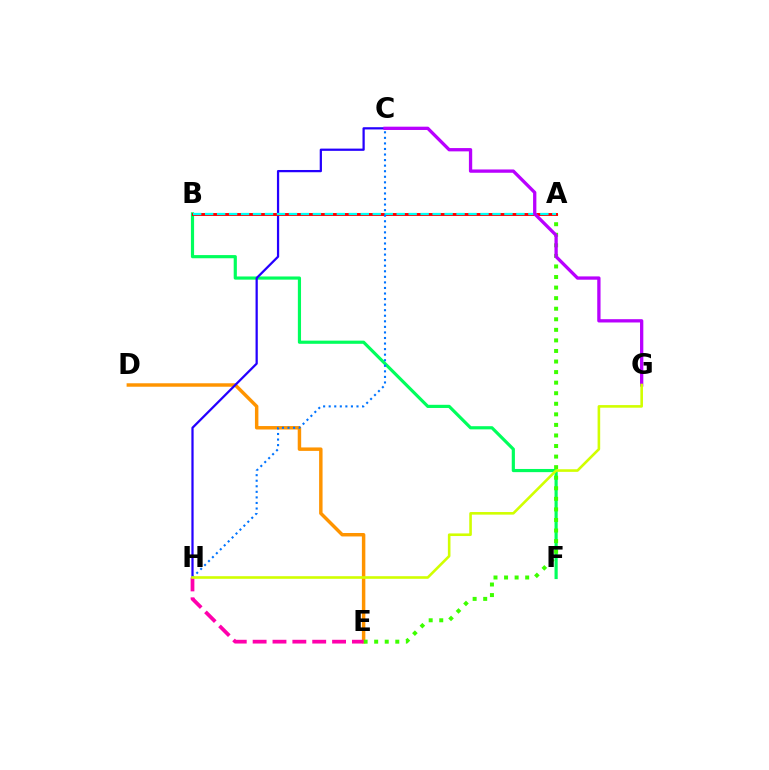{('B', 'F'): [{'color': '#00ff5c', 'line_style': 'solid', 'thickness': 2.28}], ('D', 'E'): [{'color': '#ff9400', 'line_style': 'solid', 'thickness': 2.49}], ('A', 'E'): [{'color': '#3dff00', 'line_style': 'dotted', 'thickness': 2.87}], ('C', 'H'): [{'color': '#2500ff', 'line_style': 'solid', 'thickness': 1.62}, {'color': '#0074ff', 'line_style': 'dotted', 'thickness': 1.51}], ('A', 'B'): [{'color': '#ff0000', 'line_style': 'solid', 'thickness': 2.1}, {'color': '#00fff6', 'line_style': 'dashed', 'thickness': 1.63}], ('E', 'H'): [{'color': '#ff00ac', 'line_style': 'dashed', 'thickness': 2.7}], ('C', 'G'): [{'color': '#b900ff', 'line_style': 'solid', 'thickness': 2.37}], ('G', 'H'): [{'color': '#d1ff00', 'line_style': 'solid', 'thickness': 1.88}]}